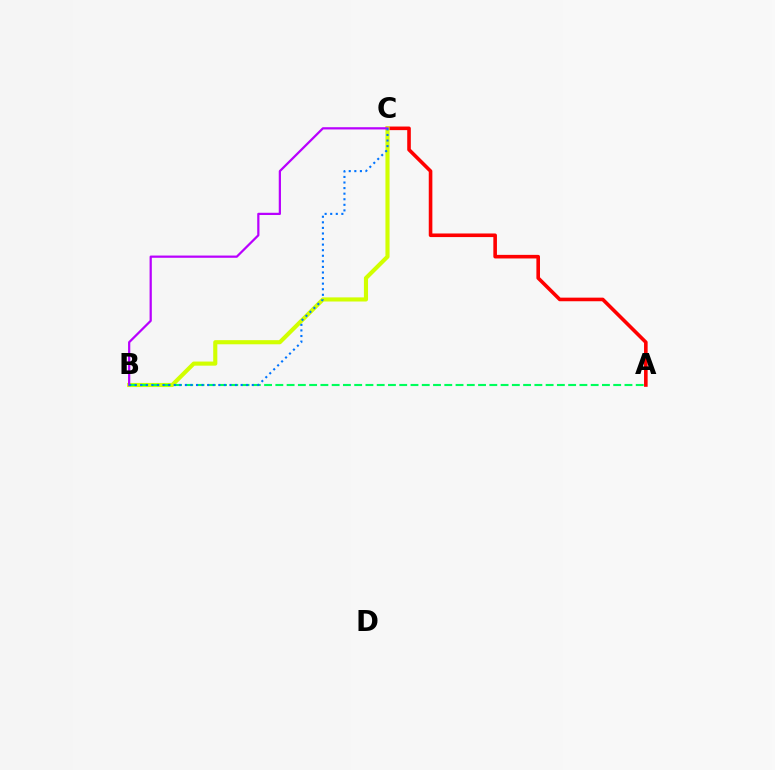{('A', 'C'): [{'color': '#ff0000', 'line_style': 'solid', 'thickness': 2.59}], ('B', 'C'): [{'color': '#d1ff00', 'line_style': 'solid', 'thickness': 2.96}, {'color': '#b900ff', 'line_style': 'solid', 'thickness': 1.61}, {'color': '#0074ff', 'line_style': 'dotted', 'thickness': 1.51}], ('A', 'B'): [{'color': '#00ff5c', 'line_style': 'dashed', 'thickness': 1.53}]}